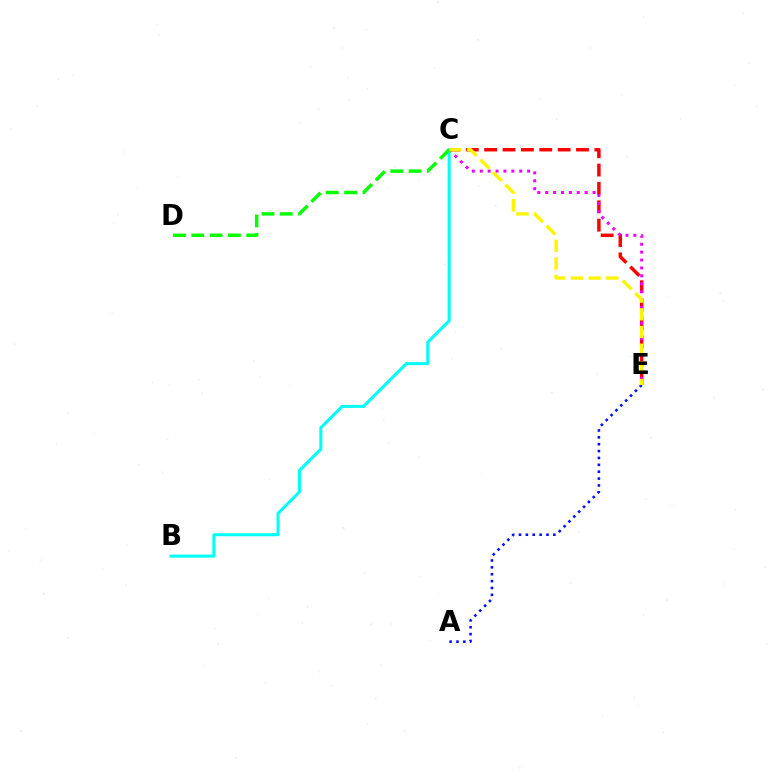{('C', 'E'): [{'color': '#ff0000', 'line_style': 'dashed', 'thickness': 2.5}, {'color': '#ee00ff', 'line_style': 'dotted', 'thickness': 2.14}, {'color': '#fcf500', 'line_style': 'dashed', 'thickness': 2.4}], ('B', 'C'): [{'color': '#00fff6', 'line_style': 'solid', 'thickness': 2.19}], ('A', 'E'): [{'color': '#0010ff', 'line_style': 'dotted', 'thickness': 1.87}], ('C', 'D'): [{'color': '#08ff00', 'line_style': 'dashed', 'thickness': 2.49}]}